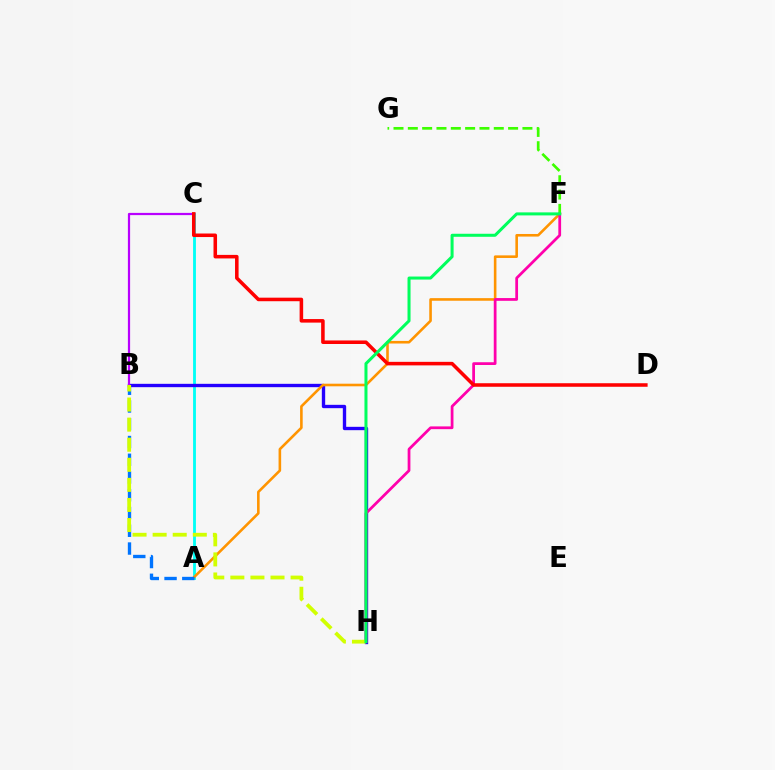{('A', 'C'): [{'color': '#00fff6', 'line_style': 'solid', 'thickness': 2.05}], ('B', 'H'): [{'color': '#2500ff', 'line_style': 'solid', 'thickness': 2.41}, {'color': '#d1ff00', 'line_style': 'dashed', 'thickness': 2.73}], ('B', 'C'): [{'color': '#b900ff', 'line_style': 'solid', 'thickness': 1.6}], ('A', 'F'): [{'color': '#ff9400', 'line_style': 'solid', 'thickness': 1.87}], ('F', 'H'): [{'color': '#ff00ac', 'line_style': 'solid', 'thickness': 1.98}, {'color': '#00ff5c', 'line_style': 'solid', 'thickness': 2.18}], ('A', 'B'): [{'color': '#0074ff', 'line_style': 'dashed', 'thickness': 2.41}], ('C', 'D'): [{'color': '#ff0000', 'line_style': 'solid', 'thickness': 2.55}], ('F', 'G'): [{'color': '#3dff00', 'line_style': 'dashed', 'thickness': 1.95}]}